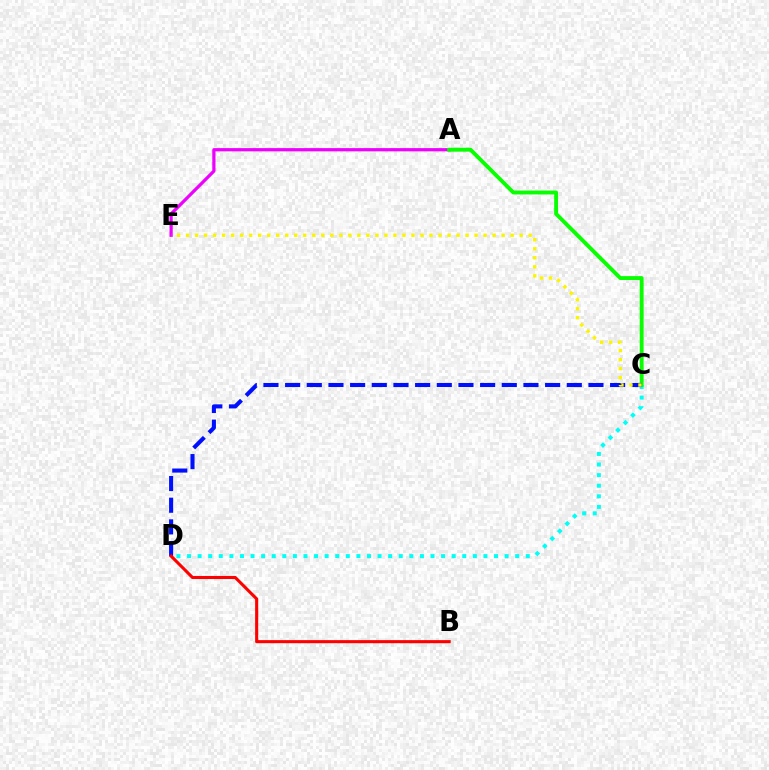{('A', 'E'): [{'color': '#ee00ff', 'line_style': 'solid', 'thickness': 2.32}], ('C', 'D'): [{'color': '#00fff6', 'line_style': 'dotted', 'thickness': 2.88}, {'color': '#0010ff', 'line_style': 'dashed', 'thickness': 2.94}], ('A', 'C'): [{'color': '#08ff00', 'line_style': 'solid', 'thickness': 2.79}], ('B', 'D'): [{'color': '#ff0000', 'line_style': 'solid', 'thickness': 2.22}], ('C', 'E'): [{'color': '#fcf500', 'line_style': 'dotted', 'thickness': 2.45}]}